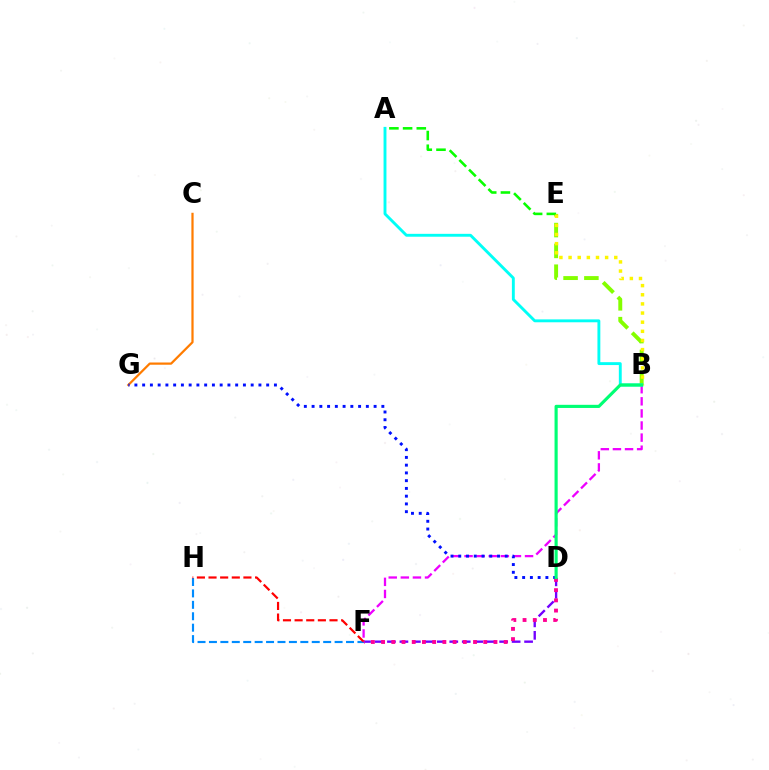{('B', 'E'): [{'color': '#84ff00', 'line_style': 'dashed', 'thickness': 2.83}, {'color': '#fcf500', 'line_style': 'dotted', 'thickness': 2.48}], ('F', 'H'): [{'color': '#008cff', 'line_style': 'dashed', 'thickness': 1.55}, {'color': '#ff0000', 'line_style': 'dashed', 'thickness': 1.58}], ('D', 'F'): [{'color': '#7200ff', 'line_style': 'dashed', 'thickness': 1.69}, {'color': '#ff0094', 'line_style': 'dotted', 'thickness': 2.78}], ('A', 'E'): [{'color': '#08ff00', 'line_style': 'dashed', 'thickness': 1.86}], ('B', 'F'): [{'color': '#ee00ff', 'line_style': 'dashed', 'thickness': 1.64}], ('A', 'B'): [{'color': '#00fff6', 'line_style': 'solid', 'thickness': 2.08}], ('C', 'G'): [{'color': '#ff7c00', 'line_style': 'solid', 'thickness': 1.6}], ('D', 'G'): [{'color': '#0010ff', 'line_style': 'dotted', 'thickness': 2.11}], ('B', 'D'): [{'color': '#00ff74', 'line_style': 'solid', 'thickness': 2.26}]}